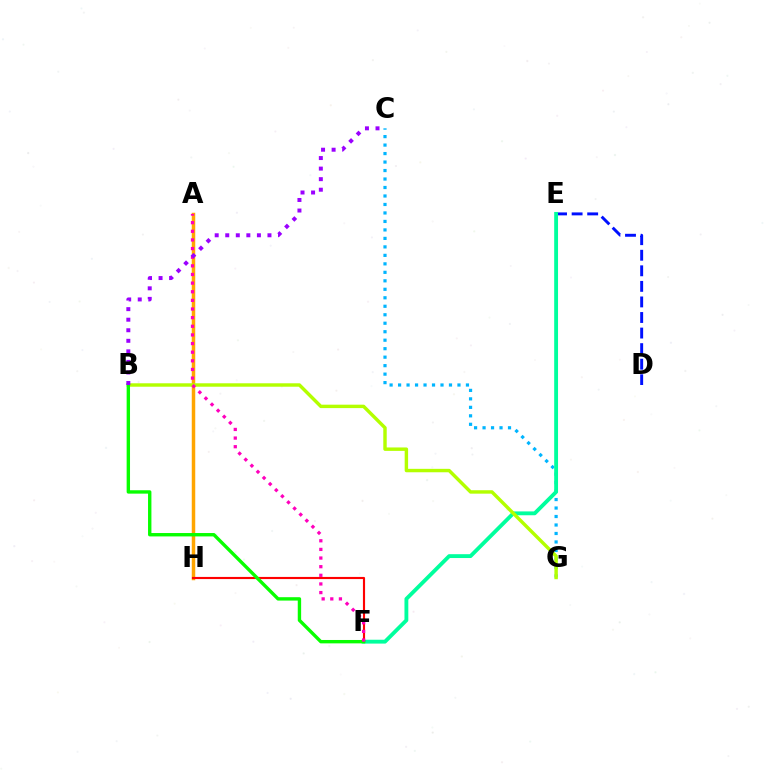{('C', 'G'): [{'color': '#00b5ff', 'line_style': 'dotted', 'thickness': 2.3}], ('A', 'H'): [{'color': '#ffa500', 'line_style': 'solid', 'thickness': 2.51}], ('D', 'E'): [{'color': '#0010ff', 'line_style': 'dashed', 'thickness': 2.11}], ('E', 'F'): [{'color': '#00ff9d', 'line_style': 'solid', 'thickness': 2.77}], ('B', 'G'): [{'color': '#b3ff00', 'line_style': 'solid', 'thickness': 2.47}], ('F', 'H'): [{'color': '#ff0000', 'line_style': 'solid', 'thickness': 1.54}], ('B', 'F'): [{'color': '#08ff00', 'line_style': 'solid', 'thickness': 2.44}], ('A', 'F'): [{'color': '#ff00bd', 'line_style': 'dotted', 'thickness': 2.35}], ('B', 'C'): [{'color': '#9b00ff', 'line_style': 'dotted', 'thickness': 2.87}]}